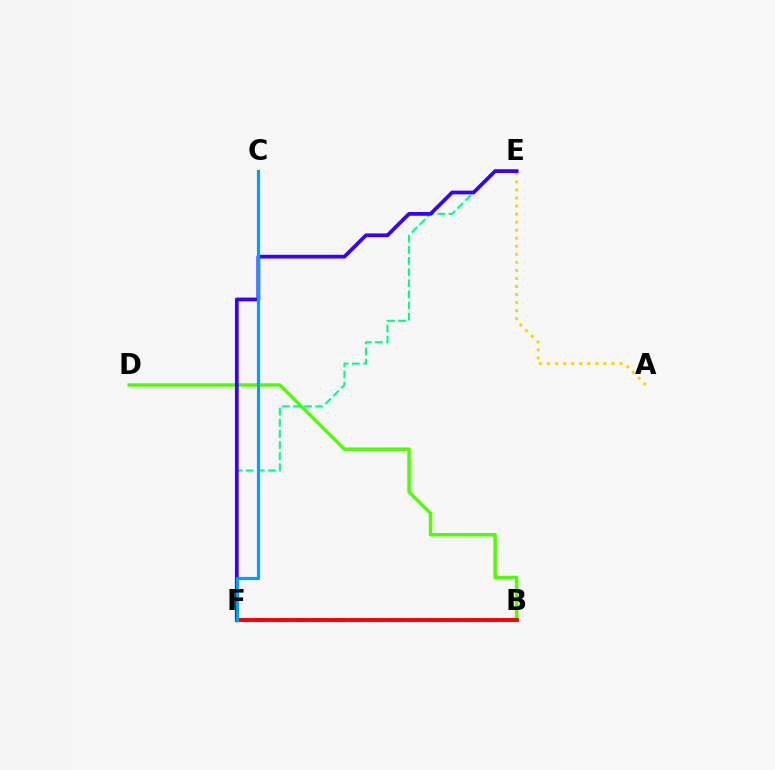{('B', 'D'): [{'color': '#4fff00', 'line_style': 'solid', 'thickness': 2.5}], ('E', 'F'): [{'color': '#00ff86', 'line_style': 'dashed', 'thickness': 1.51}, {'color': '#3700ff', 'line_style': 'solid', 'thickness': 2.7}], ('A', 'E'): [{'color': '#ffd500', 'line_style': 'dotted', 'thickness': 2.18}], ('B', 'F'): [{'color': '#ff00ed', 'line_style': 'dashed', 'thickness': 2.58}, {'color': '#ff0000', 'line_style': 'solid', 'thickness': 2.81}], ('C', 'F'): [{'color': '#009eff', 'line_style': 'solid', 'thickness': 2.28}]}